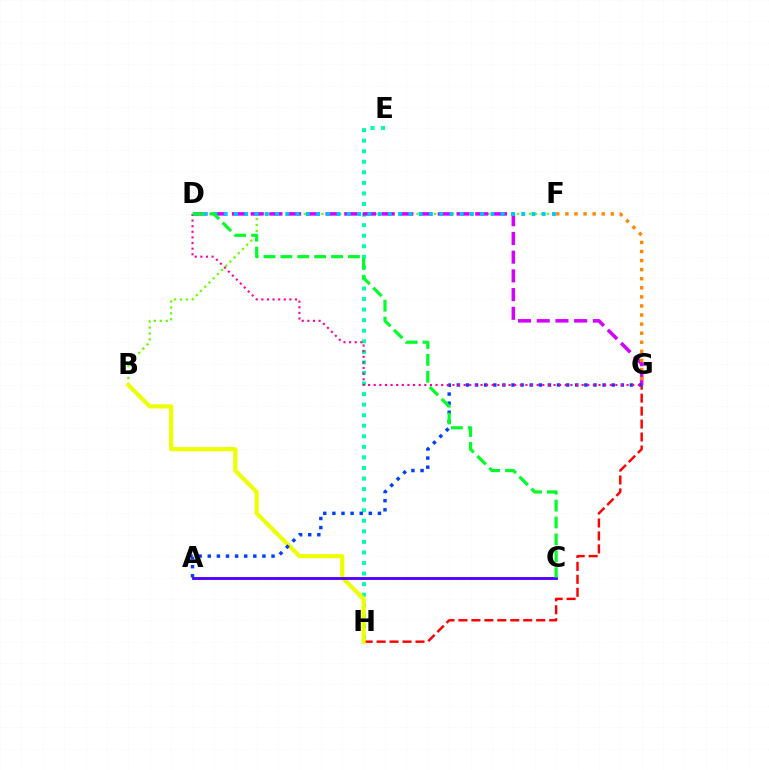{('B', 'F'): [{'color': '#66ff00', 'line_style': 'dotted', 'thickness': 1.61}], ('E', 'H'): [{'color': '#00ffaf', 'line_style': 'dotted', 'thickness': 2.87}], ('D', 'G'): [{'color': '#d600ff', 'line_style': 'dashed', 'thickness': 2.54}, {'color': '#ff00a0', 'line_style': 'dotted', 'thickness': 1.53}], ('G', 'H'): [{'color': '#ff0000', 'line_style': 'dashed', 'thickness': 1.76}], ('B', 'H'): [{'color': '#eeff00', 'line_style': 'solid', 'thickness': 3.0}], ('F', 'G'): [{'color': '#ff8800', 'line_style': 'dotted', 'thickness': 2.47}], ('A', 'C'): [{'color': '#4f00ff', 'line_style': 'solid', 'thickness': 2.06}], ('A', 'G'): [{'color': '#003fff', 'line_style': 'dotted', 'thickness': 2.48}], ('D', 'F'): [{'color': '#00c7ff', 'line_style': 'dotted', 'thickness': 2.79}], ('C', 'D'): [{'color': '#00ff27', 'line_style': 'dashed', 'thickness': 2.29}]}